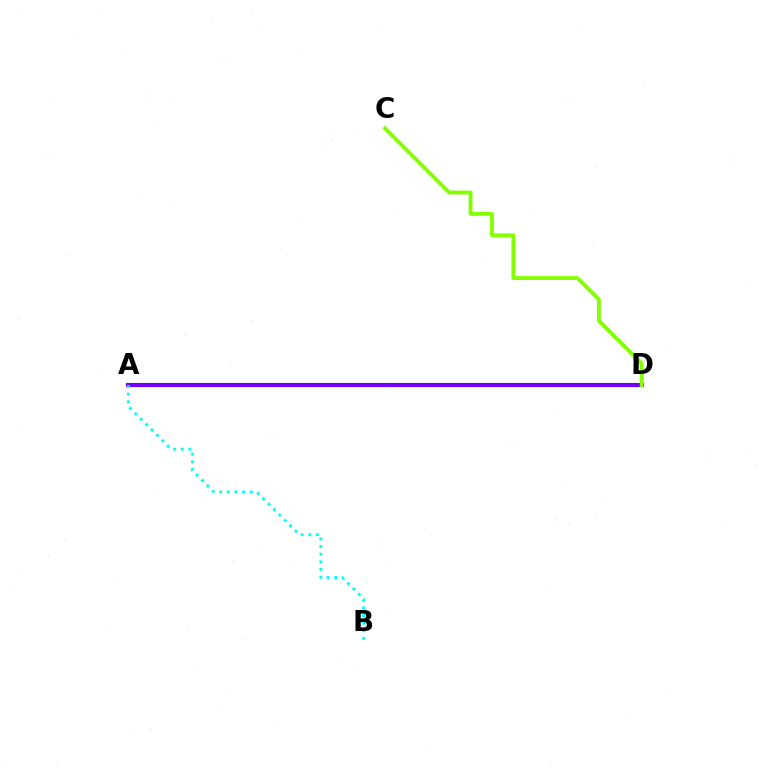{('A', 'D'): [{'color': '#ff0000', 'line_style': 'solid', 'thickness': 2.73}, {'color': '#7200ff', 'line_style': 'solid', 'thickness': 2.96}], ('A', 'B'): [{'color': '#00fff6', 'line_style': 'dotted', 'thickness': 2.07}], ('C', 'D'): [{'color': '#84ff00', 'line_style': 'solid', 'thickness': 2.78}]}